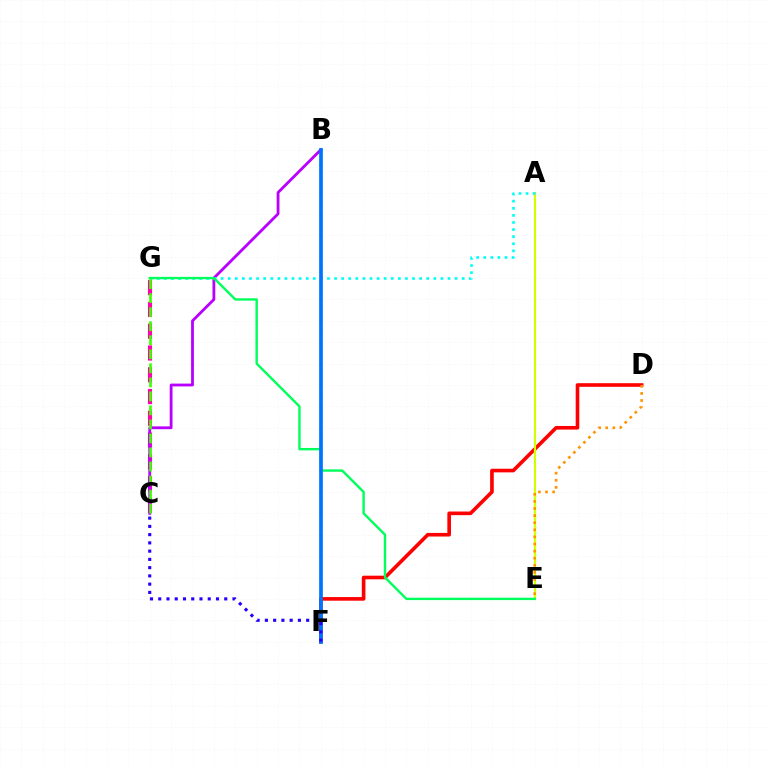{('D', 'F'): [{'color': '#ff0000', 'line_style': 'solid', 'thickness': 2.61}], ('C', 'G'): [{'color': '#ff00ac', 'line_style': 'dashed', 'thickness': 2.96}, {'color': '#3dff00', 'line_style': 'dashed', 'thickness': 1.91}], ('A', 'E'): [{'color': '#d1ff00', 'line_style': 'solid', 'thickness': 1.58}], ('B', 'C'): [{'color': '#b900ff', 'line_style': 'solid', 'thickness': 2.02}], ('A', 'G'): [{'color': '#00fff6', 'line_style': 'dotted', 'thickness': 1.93}], ('E', 'G'): [{'color': '#00ff5c', 'line_style': 'solid', 'thickness': 1.72}], ('B', 'F'): [{'color': '#0074ff', 'line_style': 'solid', 'thickness': 2.67}], ('C', 'F'): [{'color': '#2500ff', 'line_style': 'dotted', 'thickness': 2.24}], ('D', 'E'): [{'color': '#ff9400', 'line_style': 'dotted', 'thickness': 1.93}]}